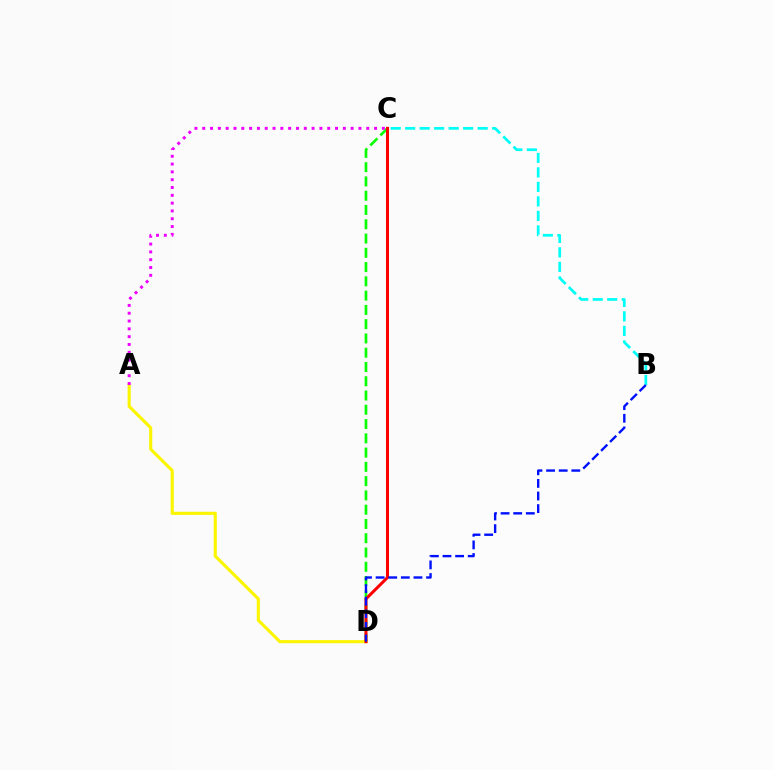{('C', 'D'): [{'color': '#08ff00', 'line_style': 'dashed', 'thickness': 1.94}, {'color': '#ff0000', 'line_style': 'solid', 'thickness': 2.17}], ('A', 'D'): [{'color': '#fcf500', 'line_style': 'solid', 'thickness': 2.24}], ('B', 'C'): [{'color': '#00fff6', 'line_style': 'dashed', 'thickness': 1.97}], ('B', 'D'): [{'color': '#0010ff', 'line_style': 'dashed', 'thickness': 1.71}], ('A', 'C'): [{'color': '#ee00ff', 'line_style': 'dotted', 'thickness': 2.12}]}